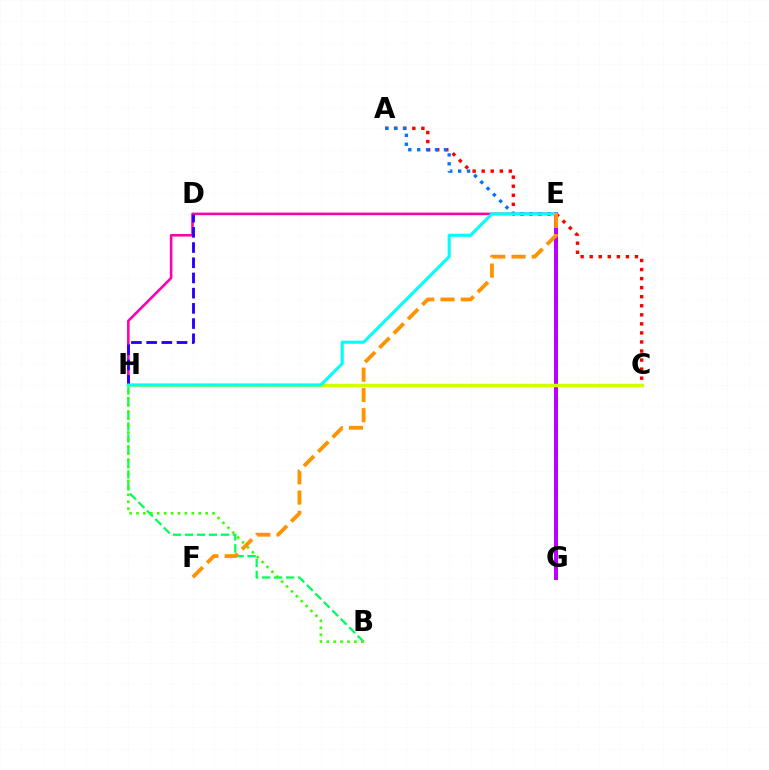{('E', 'G'): [{'color': '#b900ff', 'line_style': 'solid', 'thickness': 2.88}], ('E', 'H'): [{'color': '#ff00ac', 'line_style': 'solid', 'thickness': 1.86}, {'color': '#00fff6', 'line_style': 'solid', 'thickness': 2.23}], ('B', 'H'): [{'color': '#00ff5c', 'line_style': 'dashed', 'thickness': 1.63}, {'color': '#3dff00', 'line_style': 'dotted', 'thickness': 1.88}], ('C', 'H'): [{'color': '#d1ff00', 'line_style': 'solid', 'thickness': 2.47}], ('D', 'H'): [{'color': '#2500ff', 'line_style': 'dashed', 'thickness': 2.07}], ('A', 'C'): [{'color': '#ff0000', 'line_style': 'dotted', 'thickness': 2.46}], ('A', 'E'): [{'color': '#0074ff', 'line_style': 'dotted', 'thickness': 2.42}], ('E', 'F'): [{'color': '#ff9400', 'line_style': 'dashed', 'thickness': 2.75}]}